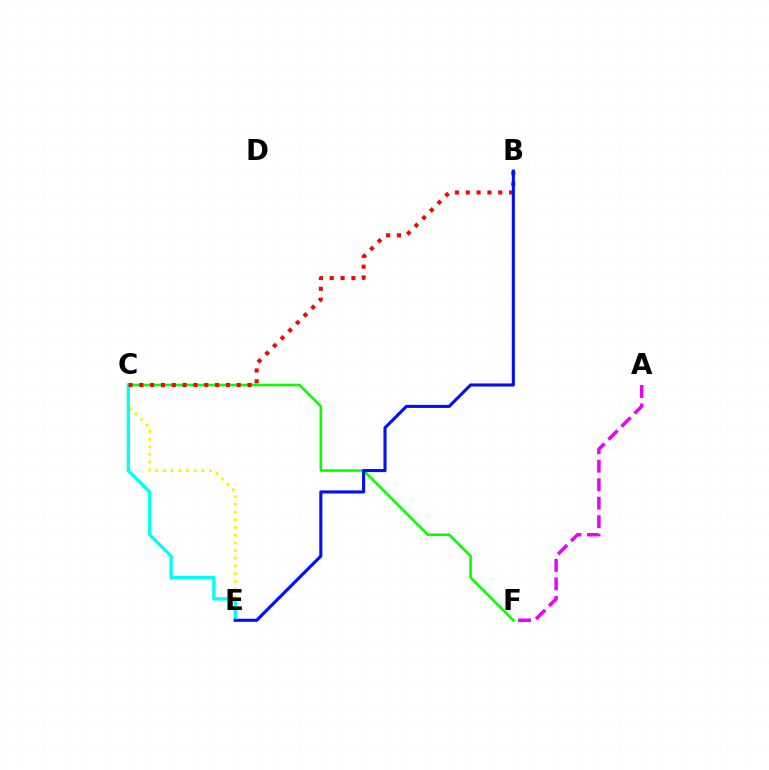{('C', 'F'): [{'color': '#08ff00', 'line_style': 'solid', 'thickness': 1.87}], ('A', 'F'): [{'color': '#ee00ff', 'line_style': 'dashed', 'thickness': 2.51}], ('C', 'E'): [{'color': '#fcf500', 'line_style': 'dotted', 'thickness': 2.09}, {'color': '#00fff6', 'line_style': 'solid', 'thickness': 2.39}], ('B', 'C'): [{'color': '#ff0000', 'line_style': 'dotted', 'thickness': 2.94}], ('B', 'E'): [{'color': '#0010ff', 'line_style': 'solid', 'thickness': 2.23}]}